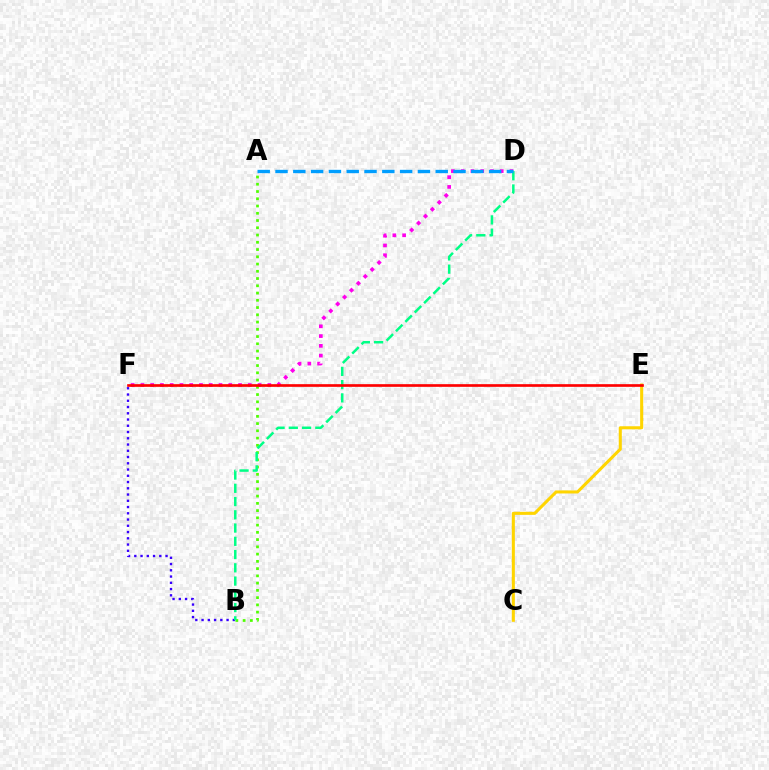{('C', 'E'): [{'color': '#ffd500', 'line_style': 'solid', 'thickness': 2.2}], ('A', 'B'): [{'color': '#4fff00', 'line_style': 'dotted', 'thickness': 1.97}], ('B', 'F'): [{'color': '#3700ff', 'line_style': 'dotted', 'thickness': 1.7}], ('D', 'F'): [{'color': '#ff00ed', 'line_style': 'dotted', 'thickness': 2.65}], ('B', 'D'): [{'color': '#00ff86', 'line_style': 'dashed', 'thickness': 1.8}], ('A', 'D'): [{'color': '#009eff', 'line_style': 'dashed', 'thickness': 2.42}], ('E', 'F'): [{'color': '#ff0000', 'line_style': 'solid', 'thickness': 1.92}]}